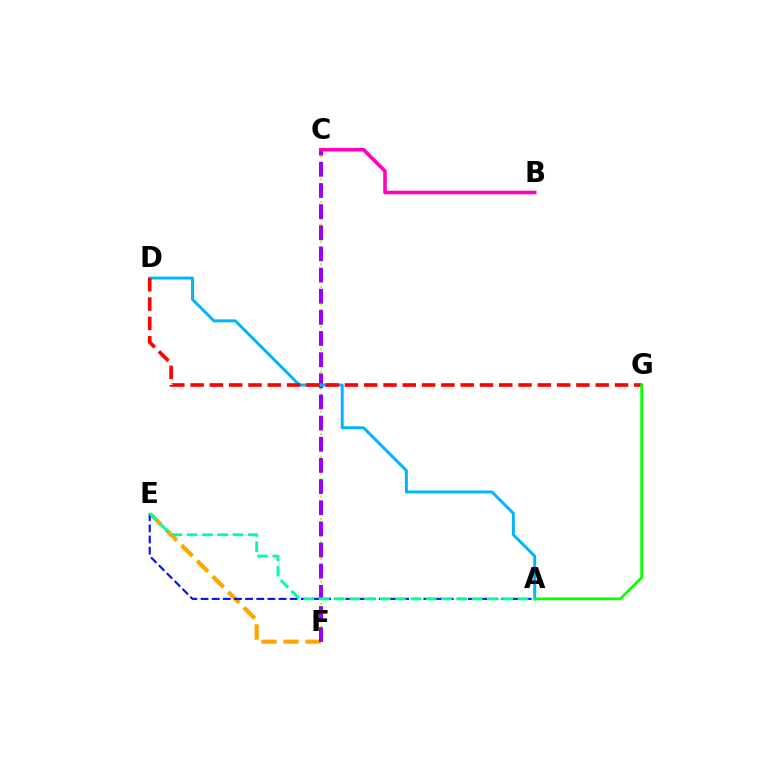{('C', 'F'): [{'color': '#b3ff00', 'line_style': 'dotted', 'thickness': 1.54}, {'color': '#9b00ff', 'line_style': 'dashed', 'thickness': 2.87}], ('E', 'F'): [{'color': '#ffa500', 'line_style': 'dashed', 'thickness': 2.99}], ('A', 'D'): [{'color': '#00b5ff', 'line_style': 'solid', 'thickness': 2.13}], ('B', 'C'): [{'color': '#ff00bd', 'line_style': 'solid', 'thickness': 2.58}], ('A', 'E'): [{'color': '#0010ff', 'line_style': 'dashed', 'thickness': 1.51}, {'color': '#00ff9d', 'line_style': 'dashed', 'thickness': 2.08}], ('D', 'G'): [{'color': '#ff0000', 'line_style': 'dashed', 'thickness': 2.62}], ('A', 'G'): [{'color': '#08ff00', 'line_style': 'solid', 'thickness': 1.99}]}